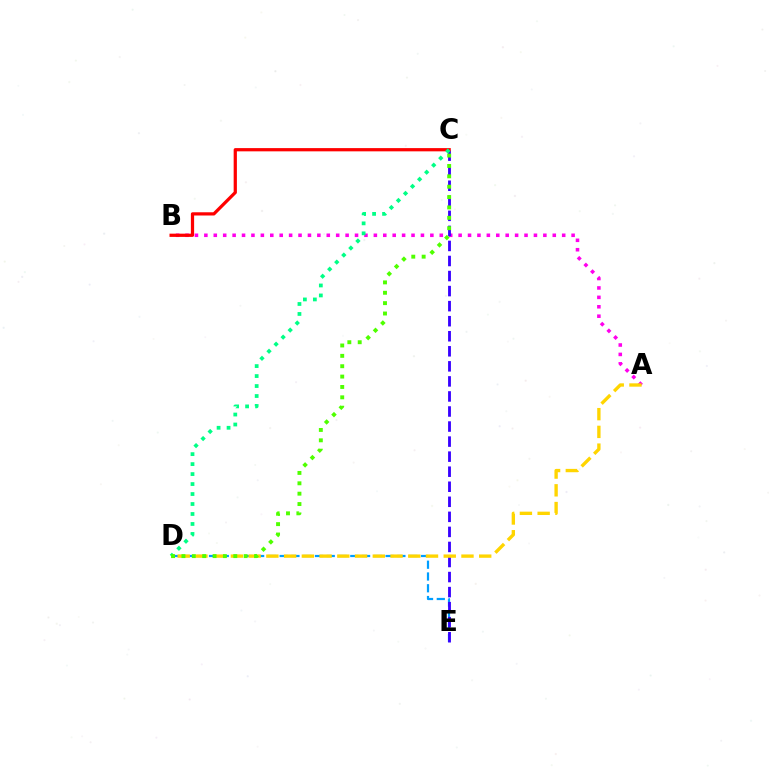{('D', 'E'): [{'color': '#009eff', 'line_style': 'dashed', 'thickness': 1.6}], ('A', 'B'): [{'color': '#ff00ed', 'line_style': 'dotted', 'thickness': 2.56}], ('C', 'E'): [{'color': '#3700ff', 'line_style': 'dashed', 'thickness': 2.04}], ('B', 'C'): [{'color': '#ff0000', 'line_style': 'solid', 'thickness': 2.33}], ('A', 'D'): [{'color': '#ffd500', 'line_style': 'dashed', 'thickness': 2.41}], ('C', 'D'): [{'color': '#00ff86', 'line_style': 'dotted', 'thickness': 2.71}, {'color': '#4fff00', 'line_style': 'dotted', 'thickness': 2.82}]}